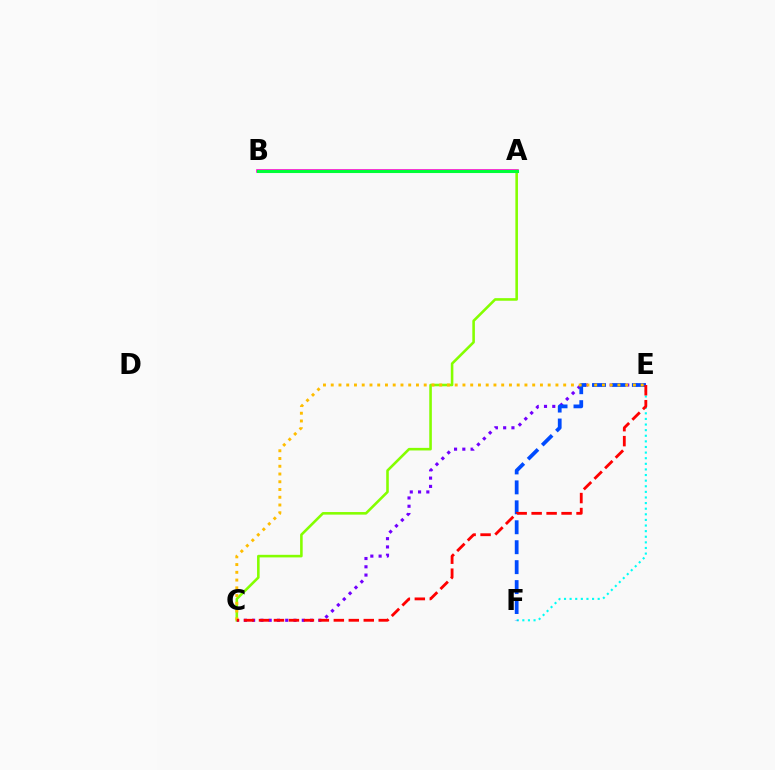{('A', 'B'): [{'color': '#ff00cf', 'line_style': 'solid', 'thickness': 2.59}, {'color': '#00ff39', 'line_style': 'solid', 'thickness': 2.21}], ('A', 'C'): [{'color': '#84ff00', 'line_style': 'solid', 'thickness': 1.86}], ('E', 'F'): [{'color': '#00fff6', 'line_style': 'dotted', 'thickness': 1.52}, {'color': '#004bff', 'line_style': 'dashed', 'thickness': 2.71}], ('C', 'E'): [{'color': '#7200ff', 'line_style': 'dotted', 'thickness': 2.25}, {'color': '#ffbd00', 'line_style': 'dotted', 'thickness': 2.11}, {'color': '#ff0000', 'line_style': 'dashed', 'thickness': 2.03}]}